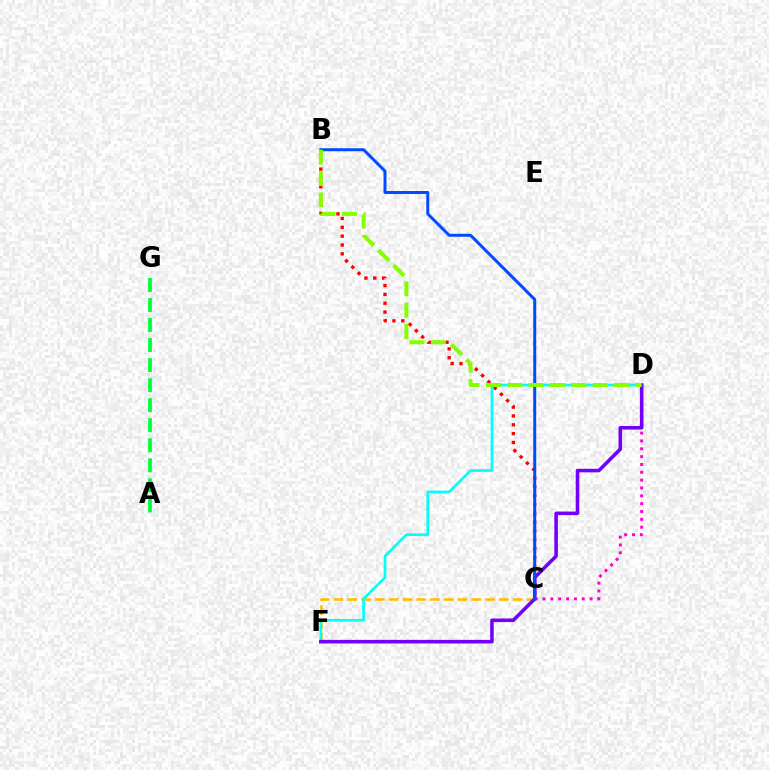{('B', 'C'): [{'color': '#ff0000', 'line_style': 'dotted', 'thickness': 2.4}, {'color': '#004bff', 'line_style': 'solid', 'thickness': 2.16}], ('C', 'F'): [{'color': '#ffbd00', 'line_style': 'dashed', 'thickness': 1.87}], ('C', 'D'): [{'color': '#ff00cf', 'line_style': 'dotted', 'thickness': 2.13}], ('D', 'F'): [{'color': '#00fff6', 'line_style': 'solid', 'thickness': 1.91}, {'color': '#7200ff', 'line_style': 'solid', 'thickness': 2.57}], ('A', 'G'): [{'color': '#00ff39', 'line_style': 'dashed', 'thickness': 2.72}], ('B', 'D'): [{'color': '#84ff00', 'line_style': 'dashed', 'thickness': 2.9}]}